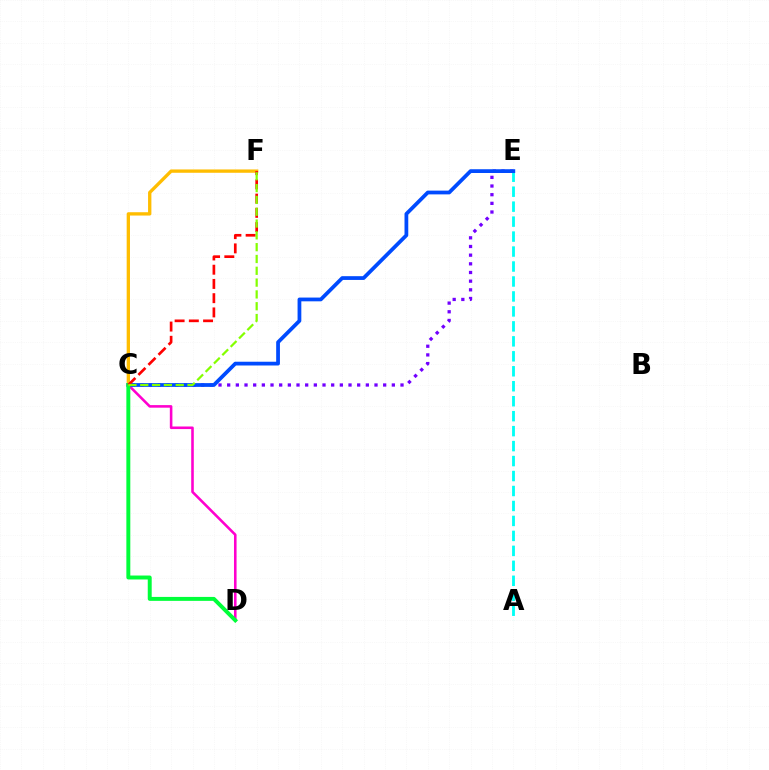{('C', 'D'): [{'color': '#ff00cf', 'line_style': 'solid', 'thickness': 1.86}, {'color': '#00ff39', 'line_style': 'solid', 'thickness': 2.84}], ('C', 'E'): [{'color': '#7200ff', 'line_style': 'dotted', 'thickness': 2.35}, {'color': '#004bff', 'line_style': 'solid', 'thickness': 2.71}], ('C', 'F'): [{'color': '#ffbd00', 'line_style': 'solid', 'thickness': 2.39}, {'color': '#ff0000', 'line_style': 'dashed', 'thickness': 1.93}, {'color': '#84ff00', 'line_style': 'dashed', 'thickness': 1.6}], ('A', 'E'): [{'color': '#00fff6', 'line_style': 'dashed', 'thickness': 2.03}]}